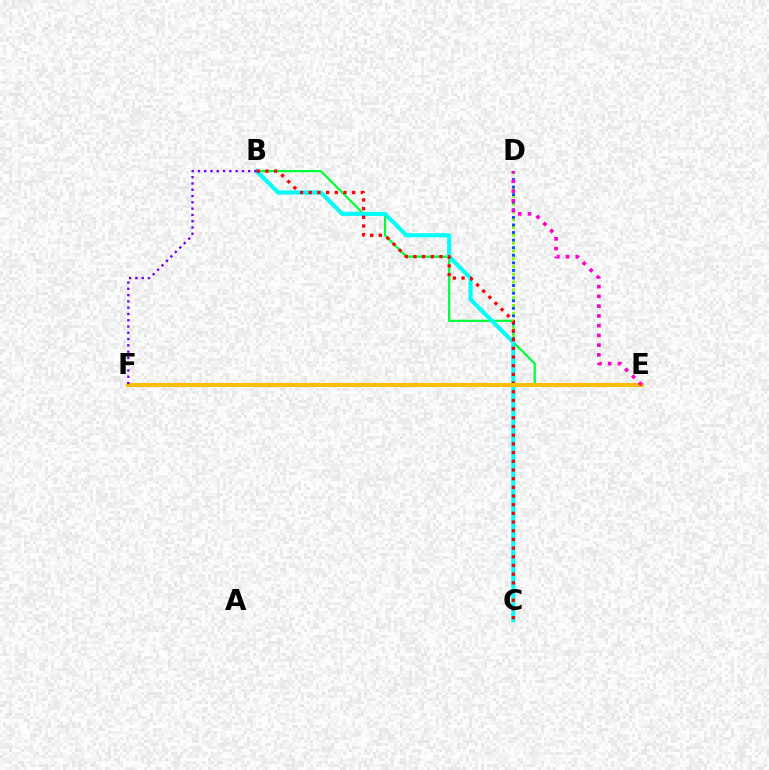{('B', 'E'): [{'color': '#00ff39', 'line_style': 'solid', 'thickness': 1.6}], ('C', 'D'): [{'color': '#84ff00', 'line_style': 'dotted', 'thickness': 2.12}, {'color': '#004bff', 'line_style': 'dotted', 'thickness': 2.06}], ('B', 'C'): [{'color': '#00fff6', 'line_style': 'solid', 'thickness': 2.97}, {'color': '#ff0000', 'line_style': 'dotted', 'thickness': 2.36}], ('E', 'F'): [{'color': '#ffbd00', 'line_style': 'solid', 'thickness': 2.95}], ('B', 'F'): [{'color': '#7200ff', 'line_style': 'dotted', 'thickness': 1.71}], ('D', 'E'): [{'color': '#ff00cf', 'line_style': 'dotted', 'thickness': 2.65}]}